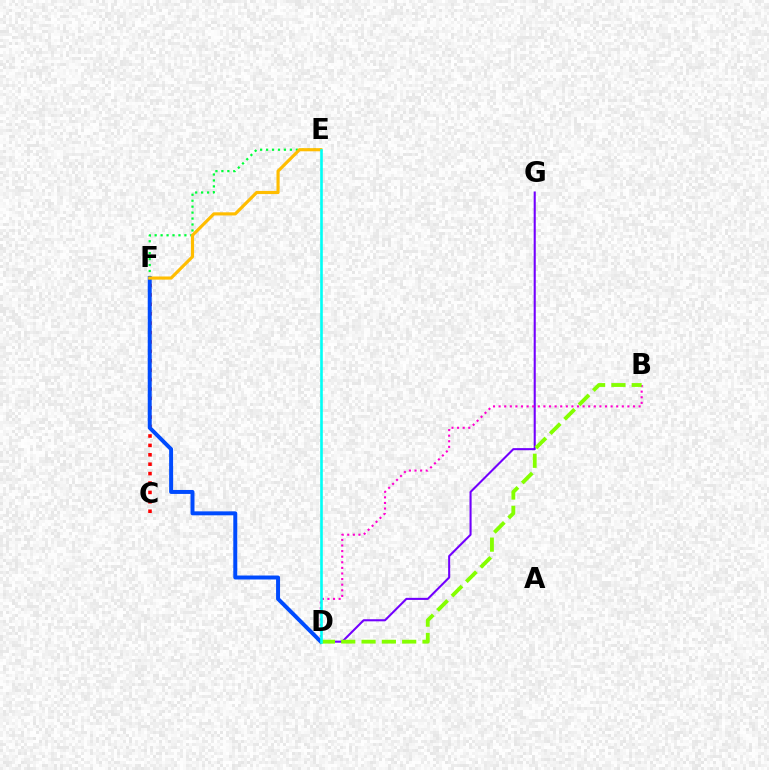{('D', 'G'): [{'color': '#7200ff', 'line_style': 'solid', 'thickness': 1.5}], ('B', 'D'): [{'color': '#ff00cf', 'line_style': 'dotted', 'thickness': 1.52}, {'color': '#84ff00', 'line_style': 'dashed', 'thickness': 2.76}], ('E', 'F'): [{'color': '#00ff39', 'line_style': 'dotted', 'thickness': 1.62}, {'color': '#ffbd00', 'line_style': 'solid', 'thickness': 2.26}], ('C', 'F'): [{'color': '#ff0000', 'line_style': 'dotted', 'thickness': 2.56}], ('D', 'F'): [{'color': '#004bff', 'line_style': 'solid', 'thickness': 2.86}], ('D', 'E'): [{'color': '#00fff6', 'line_style': 'solid', 'thickness': 1.88}]}